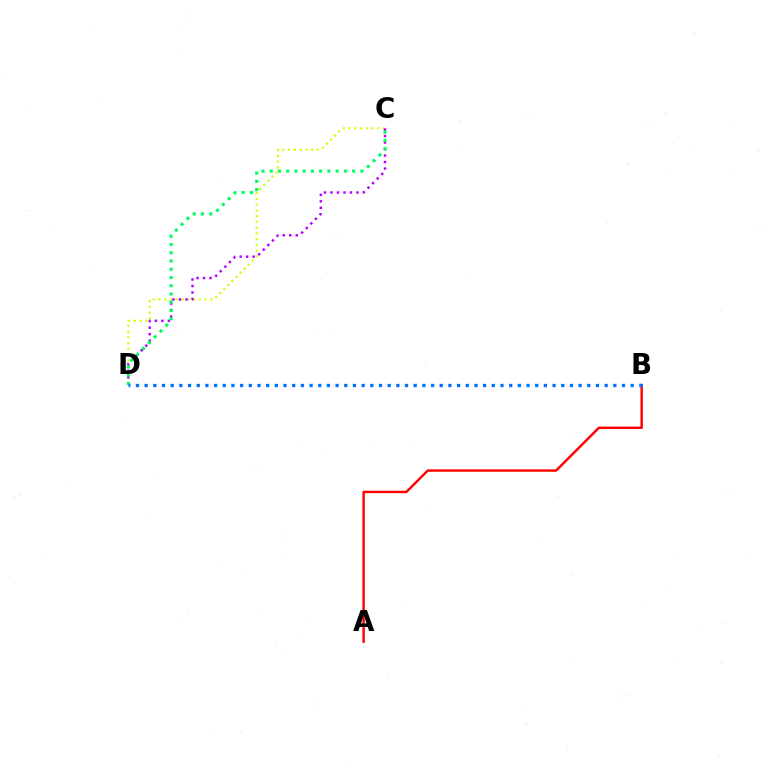{('C', 'D'): [{'color': '#d1ff00', 'line_style': 'dotted', 'thickness': 1.56}, {'color': '#b900ff', 'line_style': 'dotted', 'thickness': 1.77}, {'color': '#00ff5c', 'line_style': 'dotted', 'thickness': 2.24}], ('A', 'B'): [{'color': '#ff0000', 'line_style': 'solid', 'thickness': 1.75}], ('B', 'D'): [{'color': '#0074ff', 'line_style': 'dotted', 'thickness': 2.36}]}